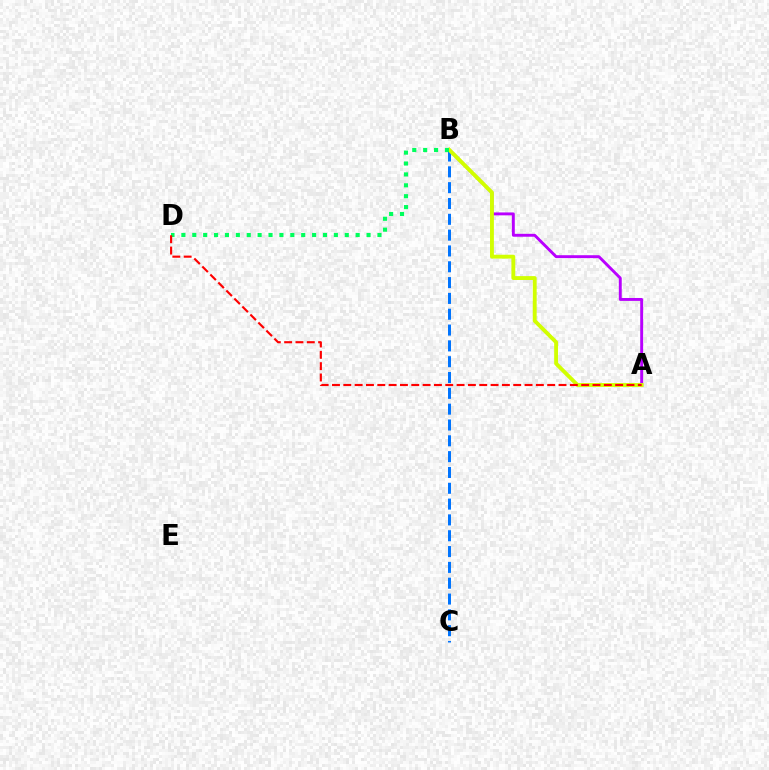{('A', 'B'): [{'color': '#b900ff', 'line_style': 'solid', 'thickness': 2.09}, {'color': '#d1ff00', 'line_style': 'solid', 'thickness': 2.78}], ('B', 'C'): [{'color': '#0074ff', 'line_style': 'dashed', 'thickness': 2.15}], ('B', 'D'): [{'color': '#00ff5c', 'line_style': 'dotted', 'thickness': 2.96}], ('A', 'D'): [{'color': '#ff0000', 'line_style': 'dashed', 'thickness': 1.54}]}